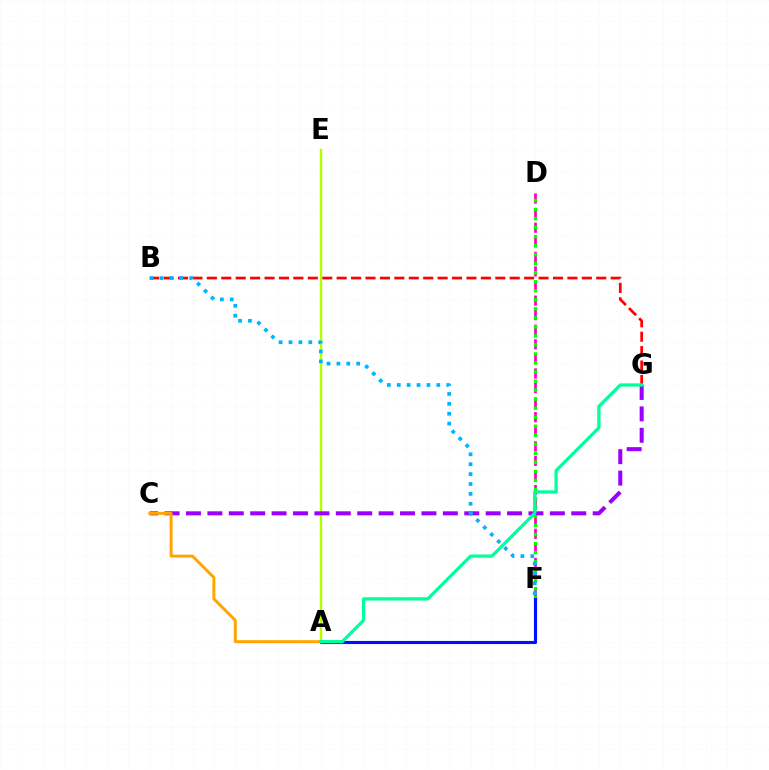{('D', 'F'): [{'color': '#ff00bd', 'line_style': 'dashed', 'thickness': 1.98}, {'color': '#08ff00', 'line_style': 'dotted', 'thickness': 2.45}], ('B', 'G'): [{'color': '#ff0000', 'line_style': 'dashed', 'thickness': 1.96}], ('A', 'F'): [{'color': '#0010ff', 'line_style': 'solid', 'thickness': 2.24}], ('A', 'E'): [{'color': '#b3ff00', 'line_style': 'solid', 'thickness': 1.72}], ('C', 'G'): [{'color': '#9b00ff', 'line_style': 'dashed', 'thickness': 2.91}], ('A', 'C'): [{'color': '#ffa500', 'line_style': 'solid', 'thickness': 2.14}], ('A', 'G'): [{'color': '#00ff9d', 'line_style': 'solid', 'thickness': 2.37}], ('B', 'F'): [{'color': '#00b5ff', 'line_style': 'dotted', 'thickness': 2.69}]}